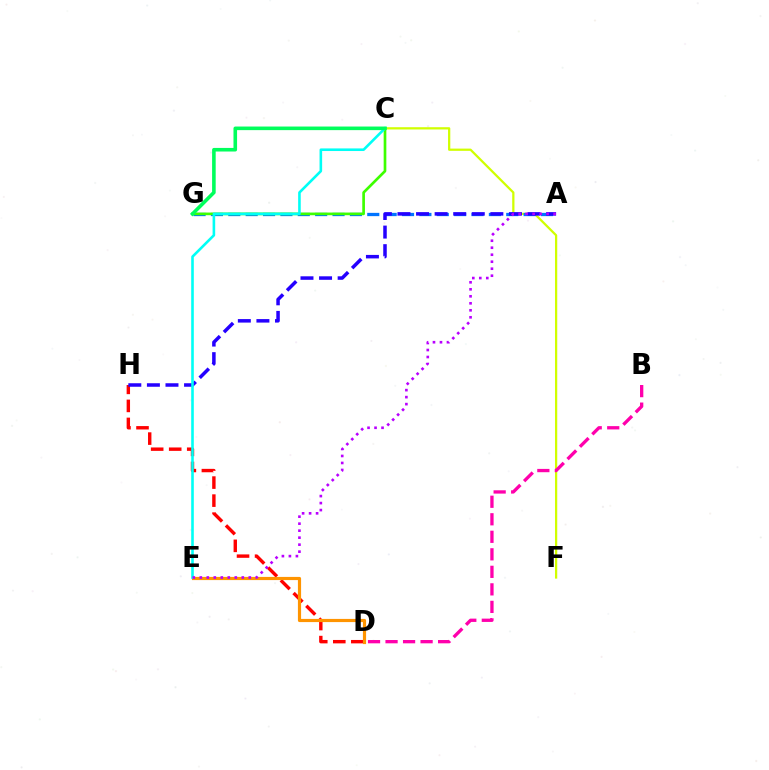{('C', 'F'): [{'color': '#d1ff00', 'line_style': 'solid', 'thickness': 1.62}], ('D', 'H'): [{'color': '#ff0000', 'line_style': 'dashed', 'thickness': 2.45}], ('A', 'G'): [{'color': '#0074ff', 'line_style': 'dashed', 'thickness': 2.36}], ('C', 'G'): [{'color': '#3dff00', 'line_style': 'solid', 'thickness': 1.93}, {'color': '#00ff5c', 'line_style': 'solid', 'thickness': 2.59}], ('D', 'E'): [{'color': '#ff9400', 'line_style': 'solid', 'thickness': 2.28}], ('A', 'H'): [{'color': '#2500ff', 'line_style': 'dashed', 'thickness': 2.52}], ('B', 'D'): [{'color': '#ff00ac', 'line_style': 'dashed', 'thickness': 2.38}], ('C', 'E'): [{'color': '#00fff6', 'line_style': 'solid', 'thickness': 1.88}], ('A', 'E'): [{'color': '#b900ff', 'line_style': 'dotted', 'thickness': 1.9}]}